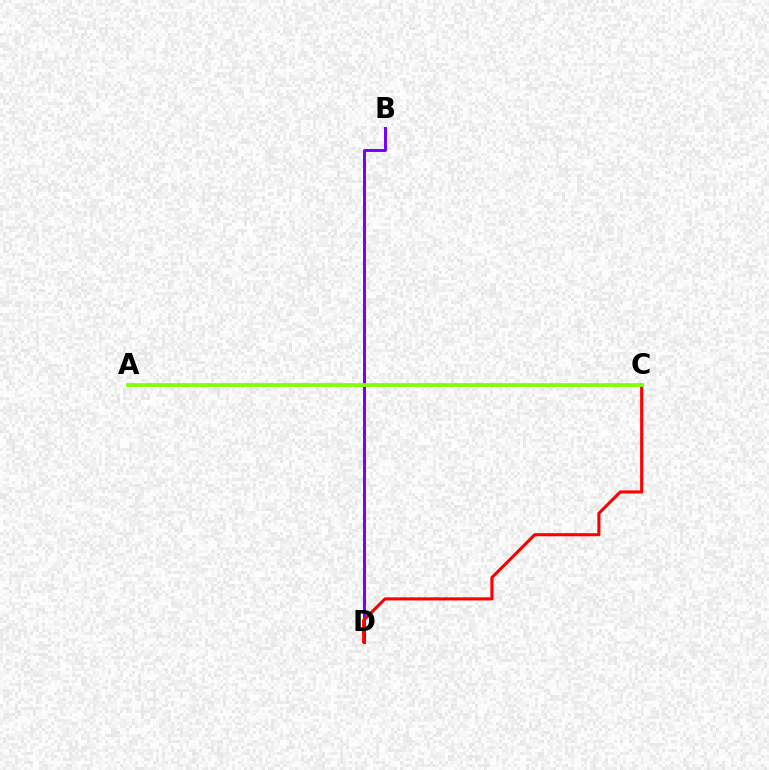{('B', 'D'): [{'color': '#7200ff', 'line_style': 'solid', 'thickness': 2.12}], ('C', 'D'): [{'color': '#ff0000', 'line_style': 'solid', 'thickness': 2.22}], ('A', 'C'): [{'color': '#00fff6', 'line_style': 'dotted', 'thickness': 1.84}, {'color': '#84ff00', 'line_style': 'solid', 'thickness': 2.68}]}